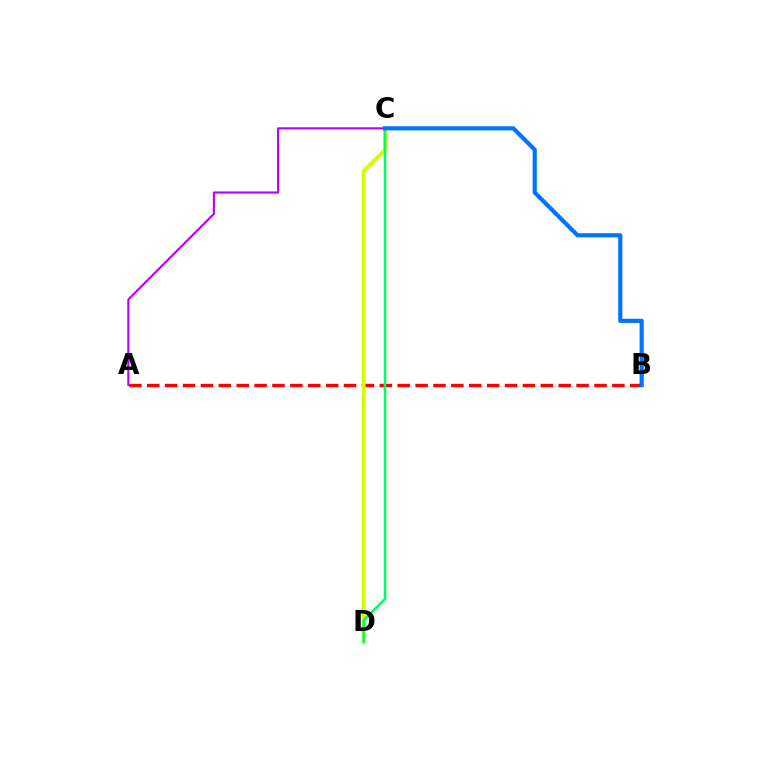{('A', 'B'): [{'color': '#ff0000', 'line_style': 'dashed', 'thickness': 2.43}], ('C', 'D'): [{'color': '#d1ff00', 'line_style': 'solid', 'thickness': 2.77}, {'color': '#00ff5c', 'line_style': 'solid', 'thickness': 1.81}], ('A', 'C'): [{'color': '#b900ff', 'line_style': 'solid', 'thickness': 1.52}], ('B', 'C'): [{'color': '#0074ff', 'line_style': 'solid', 'thickness': 3.0}]}